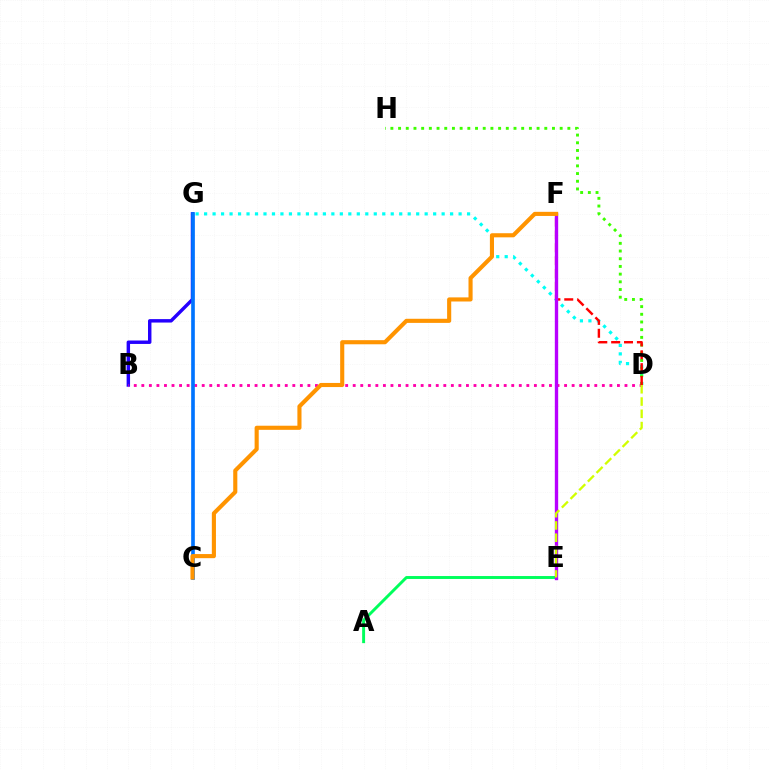{('D', 'G'): [{'color': '#00fff6', 'line_style': 'dotted', 'thickness': 2.3}], ('B', 'G'): [{'color': '#2500ff', 'line_style': 'solid', 'thickness': 2.47}], ('B', 'D'): [{'color': '#ff00ac', 'line_style': 'dotted', 'thickness': 2.05}], ('D', 'H'): [{'color': '#3dff00', 'line_style': 'dotted', 'thickness': 2.09}], ('C', 'G'): [{'color': '#0074ff', 'line_style': 'solid', 'thickness': 2.63}], ('A', 'E'): [{'color': '#00ff5c', 'line_style': 'solid', 'thickness': 2.11}], ('D', 'F'): [{'color': '#ff0000', 'line_style': 'dashed', 'thickness': 1.75}], ('E', 'F'): [{'color': '#b900ff', 'line_style': 'solid', 'thickness': 2.41}], ('D', 'E'): [{'color': '#d1ff00', 'line_style': 'dashed', 'thickness': 1.67}], ('C', 'F'): [{'color': '#ff9400', 'line_style': 'solid', 'thickness': 2.96}]}